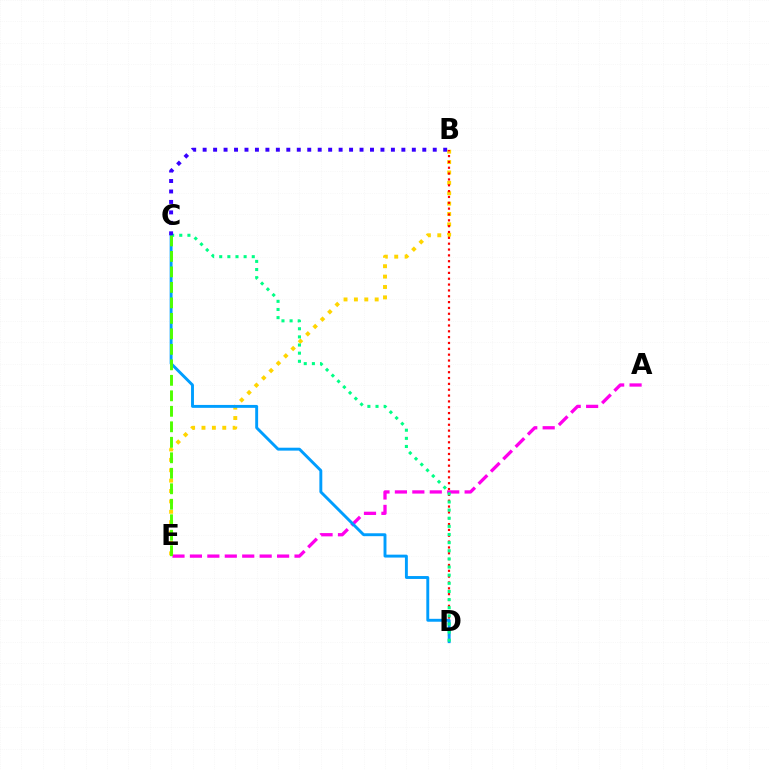{('B', 'E'): [{'color': '#ffd500', 'line_style': 'dotted', 'thickness': 2.82}], ('A', 'E'): [{'color': '#ff00ed', 'line_style': 'dashed', 'thickness': 2.37}], ('B', 'D'): [{'color': '#ff0000', 'line_style': 'dotted', 'thickness': 1.59}], ('C', 'D'): [{'color': '#009eff', 'line_style': 'solid', 'thickness': 2.09}, {'color': '#00ff86', 'line_style': 'dotted', 'thickness': 2.21}], ('C', 'E'): [{'color': '#4fff00', 'line_style': 'dashed', 'thickness': 2.1}], ('B', 'C'): [{'color': '#3700ff', 'line_style': 'dotted', 'thickness': 2.84}]}